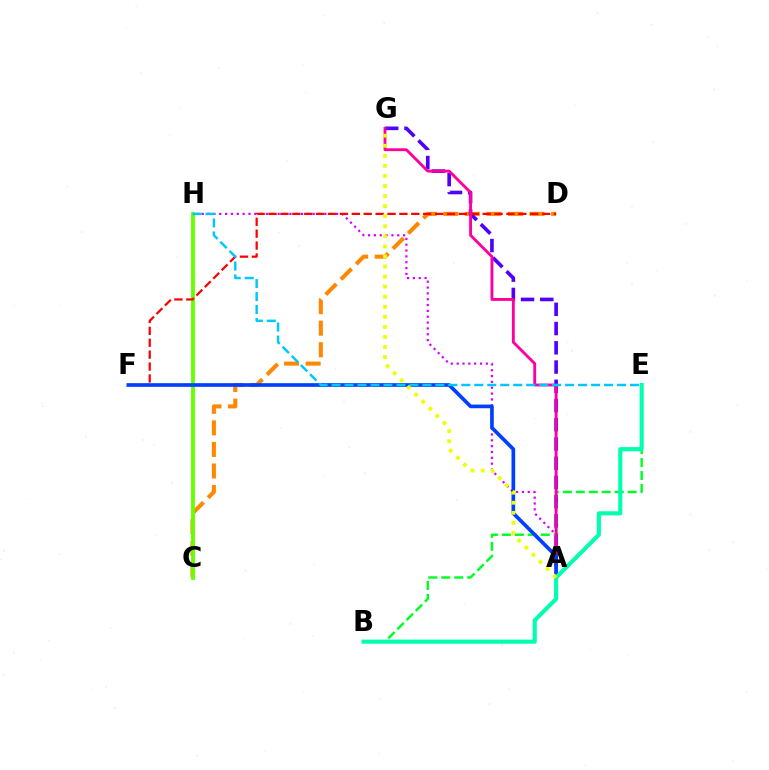{('C', 'D'): [{'color': '#ff8800', 'line_style': 'dashed', 'thickness': 2.93}], ('A', 'H'): [{'color': '#d600ff', 'line_style': 'dotted', 'thickness': 1.59}], ('A', 'G'): [{'color': '#4f00ff', 'line_style': 'dashed', 'thickness': 2.61}, {'color': '#ff00a0', 'line_style': 'solid', 'thickness': 2.06}, {'color': '#eeff00', 'line_style': 'dotted', 'thickness': 2.73}], ('B', 'E'): [{'color': '#00ff27', 'line_style': 'dashed', 'thickness': 1.76}, {'color': '#00ffaf', 'line_style': 'solid', 'thickness': 2.96}], ('C', 'H'): [{'color': '#66ff00', 'line_style': 'solid', 'thickness': 2.77}], ('D', 'F'): [{'color': '#ff0000', 'line_style': 'dashed', 'thickness': 1.62}], ('A', 'F'): [{'color': '#003fff', 'line_style': 'solid', 'thickness': 2.64}], ('E', 'H'): [{'color': '#00c7ff', 'line_style': 'dashed', 'thickness': 1.76}]}